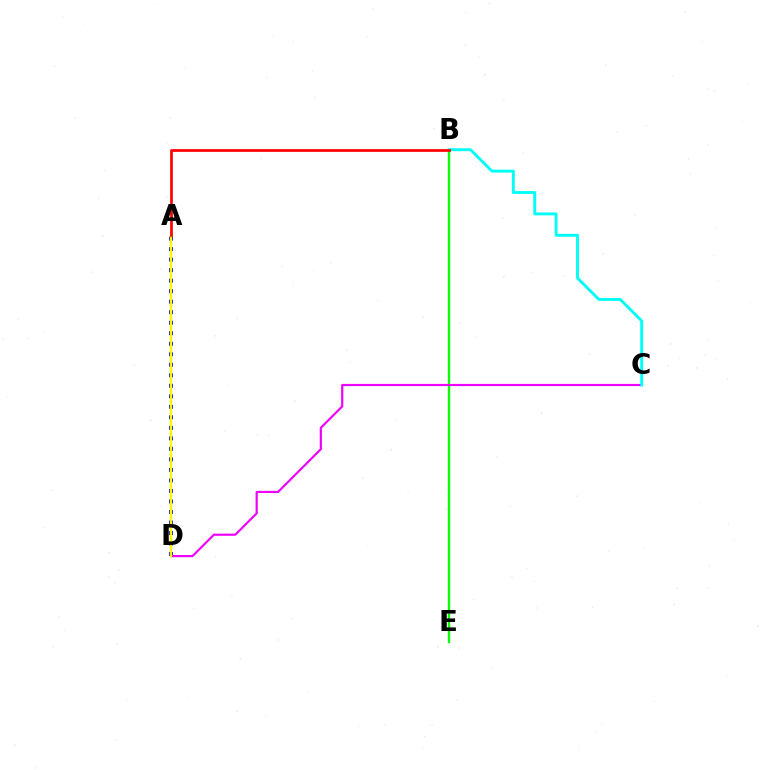{('A', 'D'): [{'color': '#0010ff', 'line_style': 'dotted', 'thickness': 2.86}, {'color': '#fcf500', 'line_style': 'solid', 'thickness': 1.69}], ('B', 'E'): [{'color': '#08ff00', 'line_style': 'solid', 'thickness': 1.71}], ('C', 'D'): [{'color': '#ee00ff', 'line_style': 'solid', 'thickness': 1.57}], ('B', 'C'): [{'color': '#00fff6', 'line_style': 'solid', 'thickness': 2.08}], ('A', 'B'): [{'color': '#ff0000', 'line_style': 'solid', 'thickness': 1.95}]}